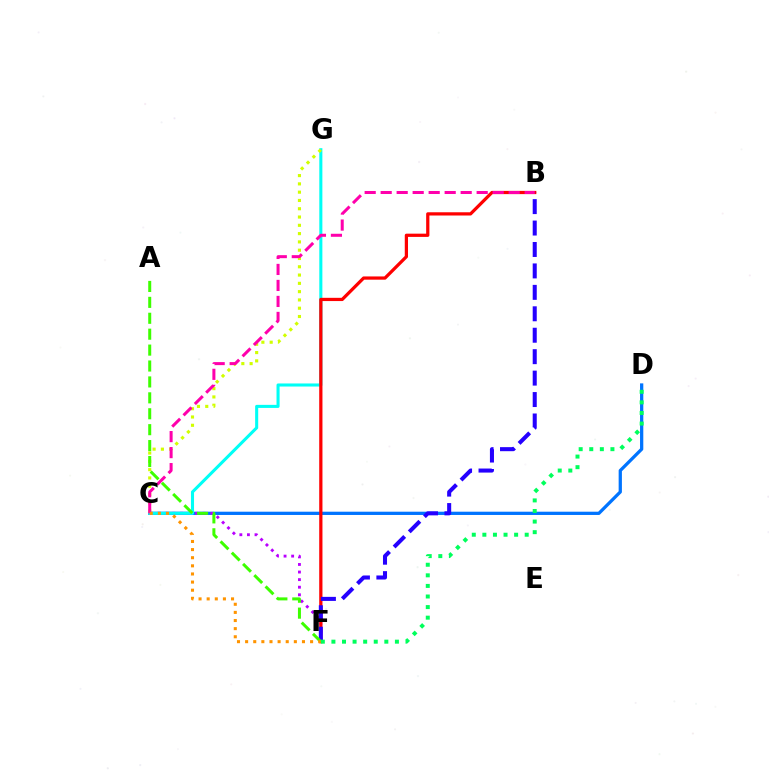{('C', 'D'): [{'color': '#0074ff', 'line_style': 'solid', 'thickness': 2.35}], ('C', 'F'): [{'color': '#b900ff', 'line_style': 'dotted', 'thickness': 2.06}, {'color': '#ff9400', 'line_style': 'dotted', 'thickness': 2.21}], ('C', 'G'): [{'color': '#00fff6', 'line_style': 'solid', 'thickness': 2.21}, {'color': '#d1ff00', 'line_style': 'dotted', 'thickness': 2.25}], ('B', 'F'): [{'color': '#ff0000', 'line_style': 'solid', 'thickness': 2.33}, {'color': '#2500ff', 'line_style': 'dashed', 'thickness': 2.91}], ('A', 'F'): [{'color': '#3dff00', 'line_style': 'dashed', 'thickness': 2.16}], ('B', 'C'): [{'color': '#ff00ac', 'line_style': 'dashed', 'thickness': 2.17}], ('D', 'F'): [{'color': '#00ff5c', 'line_style': 'dotted', 'thickness': 2.88}]}